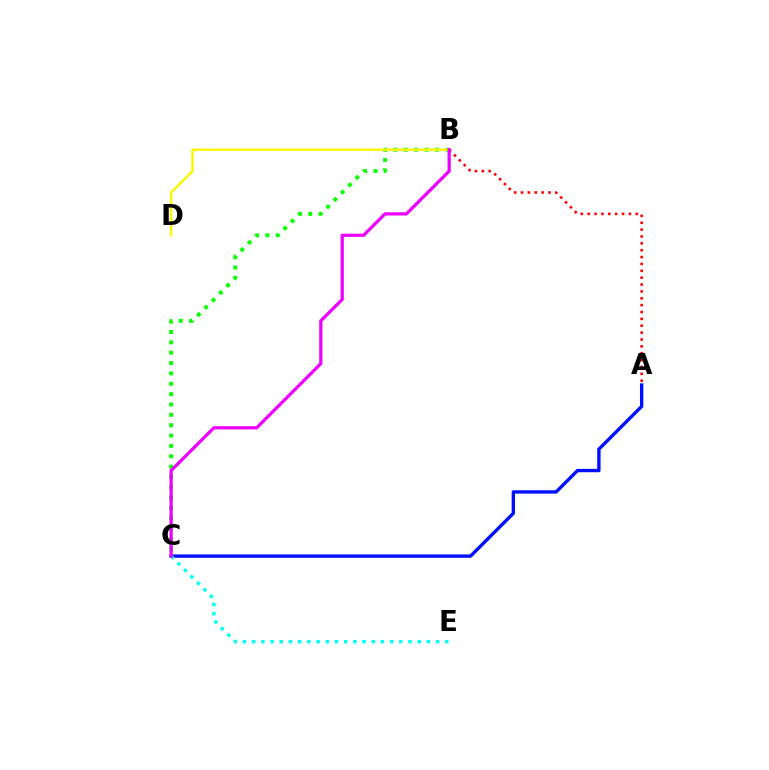{('A', 'B'): [{'color': '#ff0000', 'line_style': 'dotted', 'thickness': 1.87}], ('A', 'C'): [{'color': '#0010ff', 'line_style': 'solid', 'thickness': 2.42}], ('B', 'C'): [{'color': '#08ff00', 'line_style': 'dotted', 'thickness': 2.81}, {'color': '#ee00ff', 'line_style': 'solid', 'thickness': 2.33}], ('C', 'E'): [{'color': '#00fff6', 'line_style': 'dotted', 'thickness': 2.5}], ('B', 'D'): [{'color': '#fcf500', 'line_style': 'solid', 'thickness': 1.71}]}